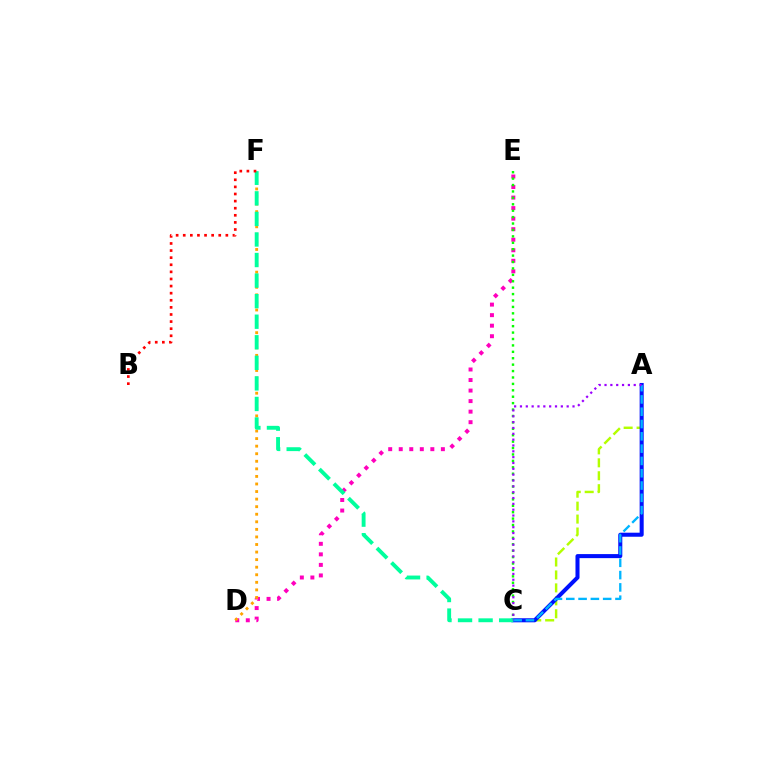{('D', 'E'): [{'color': '#ff00bd', 'line_style': 'dotted', 'thickness': 2.86}], ('A', 'C'): [{'color': '#b3ff00', 'line_style': 'dashed', 'thickness': 1.76}, {'color': '#0010ff', 'line_style': 'solid', 'thickness': 2.91}, {'color': '#00b5ff', 'line_style': 'dashed', 'thickness': 1.67}, {'color': '#9b00ff', 'line_style': 'dotted', 'thickness': 1.59}], ('D', 'F'): [{'color': '#ffa500', 'line_style': 'dotted', 'thickness': 2.06}], ('C', 'E'): [{'color': '#08ff00', 'line_style': 'dotted', 'thickness': 1.74}], ('C', 'F'): [{'color': '#00ff9d', 'line_style': 'dashed', 'thickness': 2.79}], ('B', 'F'): [{'color': '#ff0000', 'line_style': 'dotted', 'thickness': 1.93}]}